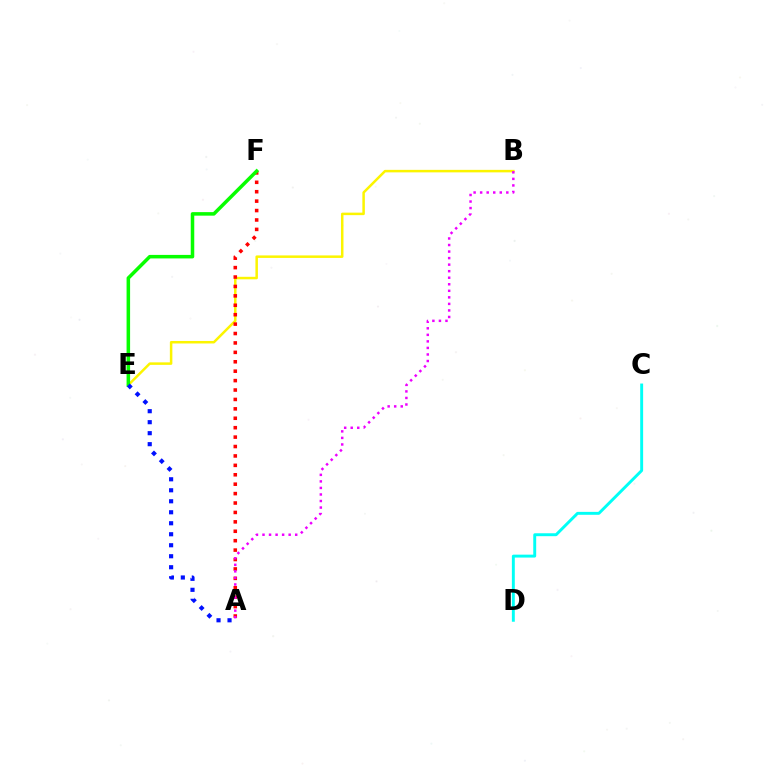{('B', 'E'): [{'color': '#fcf500', 'line_style': 'solid', 'thickness': 1.8}], ('A', 'F'): [{'color': '#ff0000', 'line_style': 'dotted', 'thickness': 2.56}], ('C', 'D'): [{'color': '#00fff6', 'line_style': 'solid', 'thickness': 2.1}], ('A', 'B'): [{'color': '#ee00ff', 'line_style': 'dotted', 'thickness': 1.78}], ('E', 'F'): [{'color': '#08ff00', 'line_style': 'solid', 'thickness': 2.54}], ('A', 'E'): [{'color': '#0010ff', 'line_style': 'dotted', 'thickness': 2.99}]}